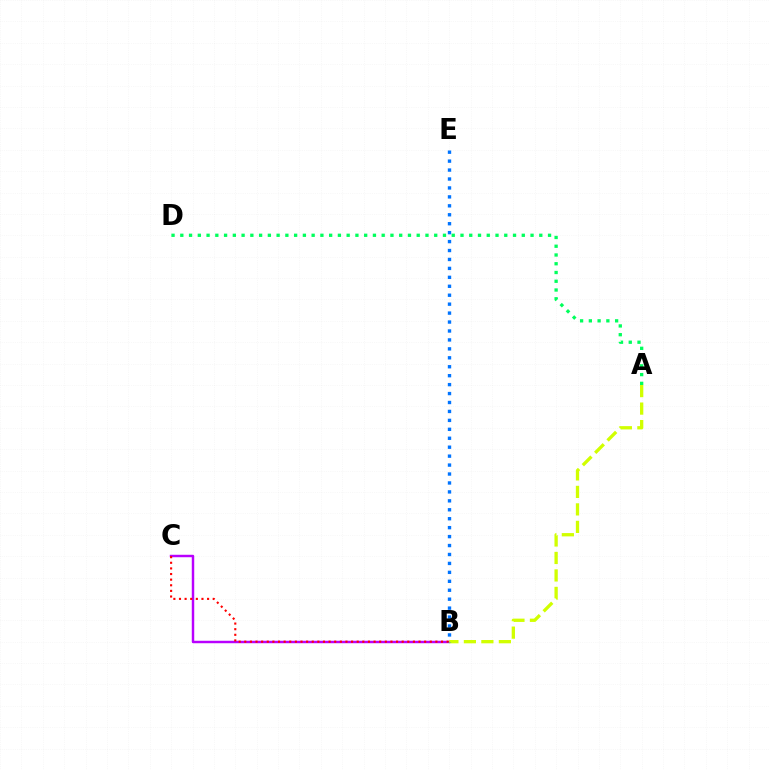{('B', 'C'): [{'color': '#b900ff', 'line_style': 'solid', 'thickness': 1.76}, {'color': '#ff0000', 'line_style': 'dotted', 'thickness': 1.53}], ('A', 'D'): [{'color': '#00ff5c', 'line_style': 'dotted', 'thickness': 2.38}], ('A', 'B'): [{'color': '#d1ff00', 'line_style': 'dashed', 'thickness': 2.38}], ('B', 'E'): [{'color': '#0074ff', 'line_style': 'dotted', 'thickness': 2.43}]}